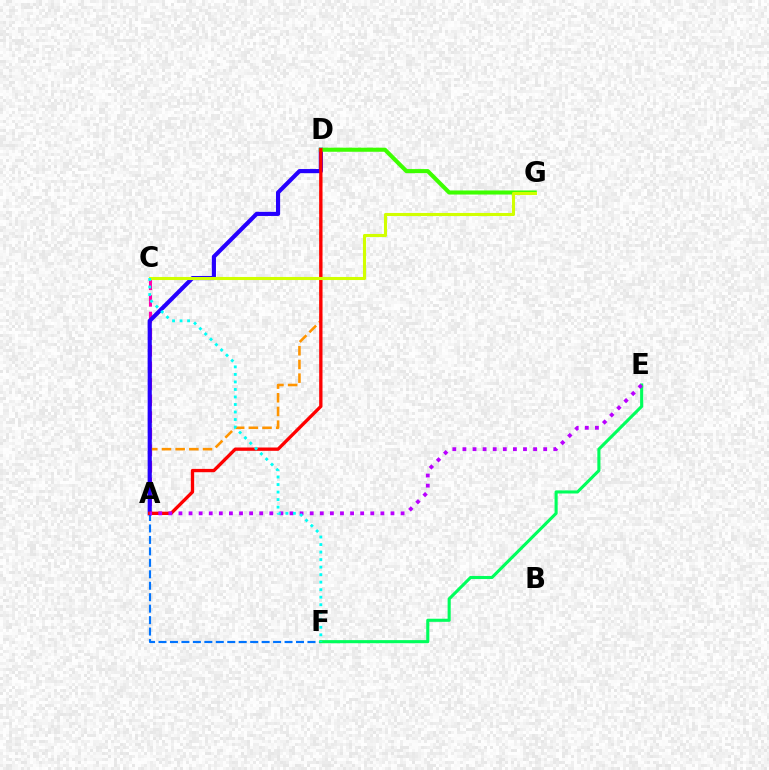{('A', 'C'): [{'color': '#ff00ac', 'line_style': 'dashed', 'thickness': 2.25}], ('A', 'F'): [{'color': '#0074ff', 'line_style': 'dashed', 'thickness': 1.56}], ('E', 'F'): [{'color': '#00ff5c', 'line_style': 'solid', 'thickness': 2.23}], ('A', 'D'): [{'color': '#ff9400', 'line_style': 'dashed', 'thickness': 1.86}, {'color': '#2500ff', 'line_style': 'solid', 'thickness': 2.98}, {'color': '#ff0000', 'line_style': 'solid', 'thickness': 2.39}], ('D', 'G'): [{'color': '#3dff00', 'line_style': 'solid', 'thickness': 2.94}], ('A', 'E'): [{'color': '#b900ff', 'line_style': 'dotted', 'thickness': 2.74}], ('C', 'G'): [{'color': '#d1ff00', 'line_style': 'solid', 'thickness': 2.22}], ('C', 'F'): [{'color': '#00fff6', 'line_style': 'dotted', 'thickness': 2.04}]}